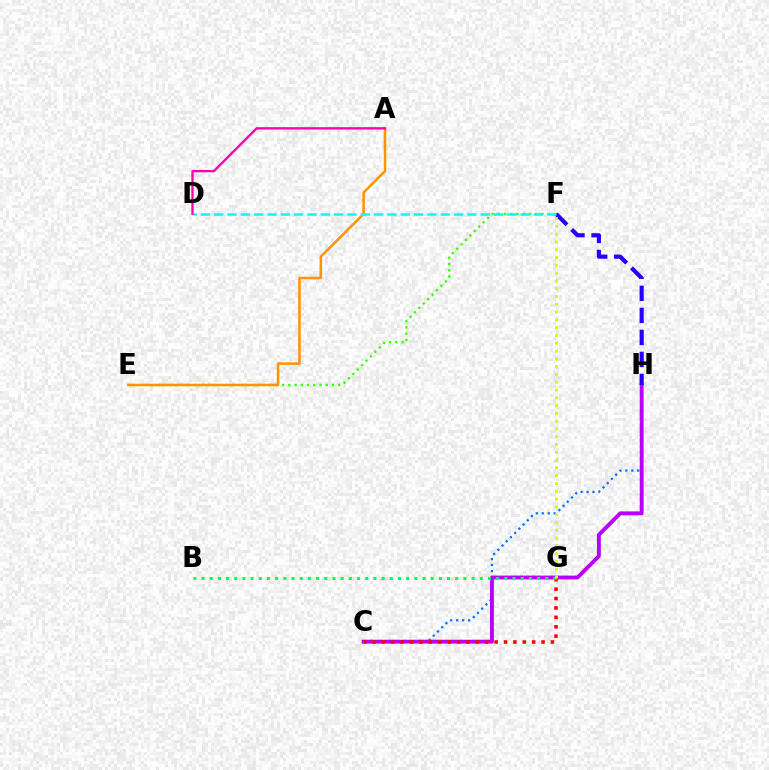{('E', 'F'): [{'color': '#3dff00', 'line_style': 'dotted', 'thickness': 1.69}], ('C', 'H'): [{'color': '#0074ff', 'line_style': 'dotted', 'thickness': 1.62}, {'color': '#b900ff', 'line_style': 'solid', 'thickness': 2.79}], ('C', 'G'): [{'color': '#ff0000', 'line_style': 'dotted', 'thickness': 2.55}], ('A', 'E'): [{'color': '#ff9400', 'line_style': 'solid', 'thickness': 1.82}], ('F', 'H'): [{'color': '#2500ff', 'line_style': 'dashed', 'thickness': 2.99}], ('D', 'F'): [{'color': '#00fff6', 'line_style': 'dashed', 'thickness': 1.81}], ('B', 'G'): [{'color': '#00ff5c', 'line_style': 'dotted', 'thickness': 2.22}], ('A', 'D'): [{'color': '#ff00ac', 'line_style': 'solid', 'thickness': 1.68}], ('F', 'G'): [{'color': '#d1ff00', 'line_style': 'dotted', 'thickness': 2.12}]}